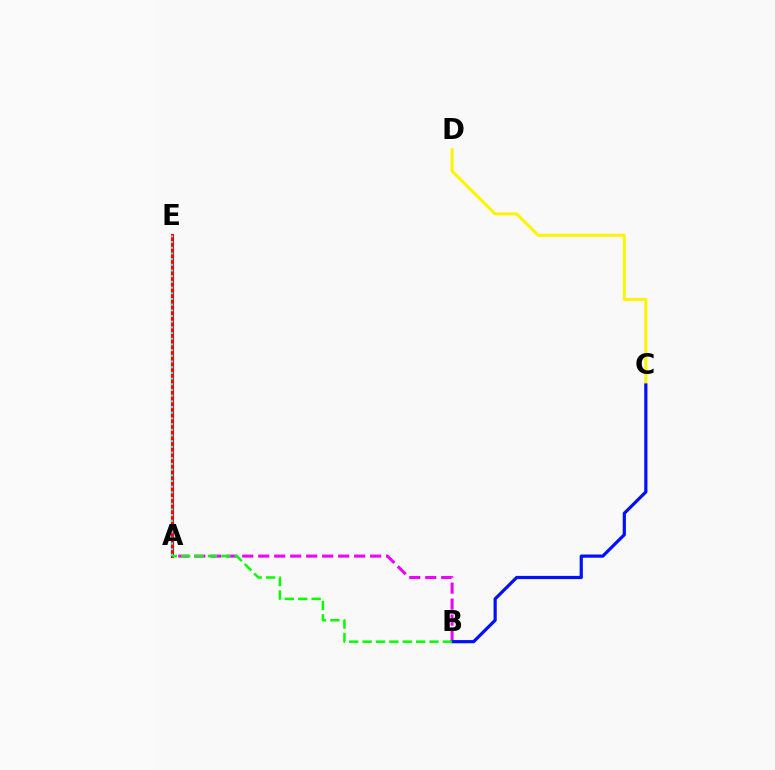{('A', 'B'): [{'color': '#ee00ff', 'line_style': 'dashed', 'thickness': 2.17}, {'color': '#08ff00', 'line_style': 'dashed', 'thickness': 1.82}], ('C', 'D'): [{'color': '#fcf500', 'line_style': 'solid', 'thickness': 2.19}], ('B', 'C'): [{'color': '#0010ff', 'line_style': 'solid', 'thickness': 2.3}], ('A', 'E'): [{'color': '#ff0000', 'line_style': 'solid', 'thickness': 2.29}, {'color': '#00fff6', 'line_style': 'dotted', 'thickness': 1.55}]}